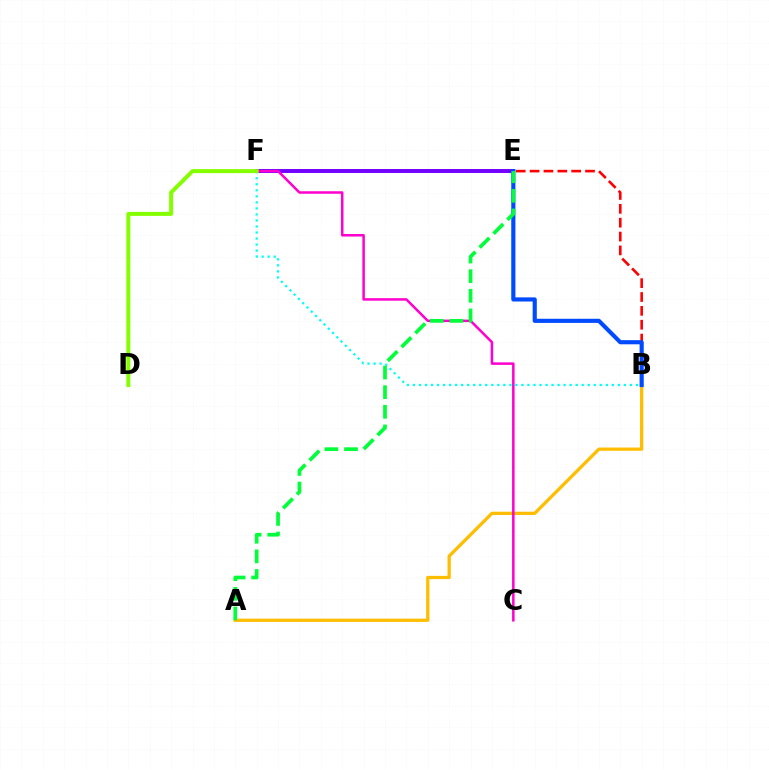{('B', 'F'): [{'color': '#ff0000', 'line_style': 'dashed', 'thickness': 1.88}, {'color': '#00fff6', 'line_style': 'dotted', 'thickness': 1.64}], ('A', 'B'): [{'color': '#ffbd00', 'line_style': 'solid', 'thickness': 2.34}], ('E', 'F'): [{'color': '#7200ff', 'line_style': 'solid', 'thickness': 2.83}], ('B', 'E'): [{'color': '#004bff', 'line_style': 'solid', 'thickness': 2.98}], ('C', 'F'): [{'color': '#ff00cf', 'line_style': 'solid', 'thickness': 1.81}], ('A', 'E'): [{'color': '#00ff39', 'line_style': 'dashed', 'thickness': 2.66}], ('D', 'F'): [{'color': '#84ff00', 'line_style': 'solid', 'thickness': 2.88}]}